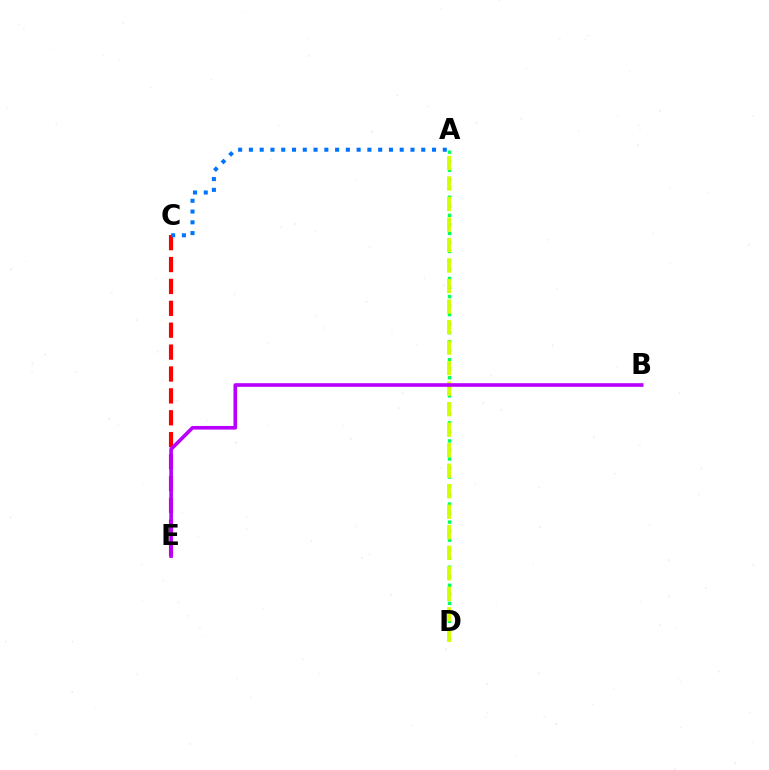{('C', 'E'): [{'color': '#ff0000', 'line_style': 'dashed', 'thickness': 2.97}], ('A', 'D'): [{'color': '#00ff5c', 'line_style': 'dotted', 'thickness': 2.45}, {'color': '#d1ff00', 'line_style': 'dashed', 'thickness': 2.79}], ('A', 'C'): [{'color': '#0074ff', 'line_style': 'dotted', 'thickness': 2.93}], ('B', 'E'): [{'color': '#b900ff', 'line_style': 'solid', 'thickness': 2.61}]}